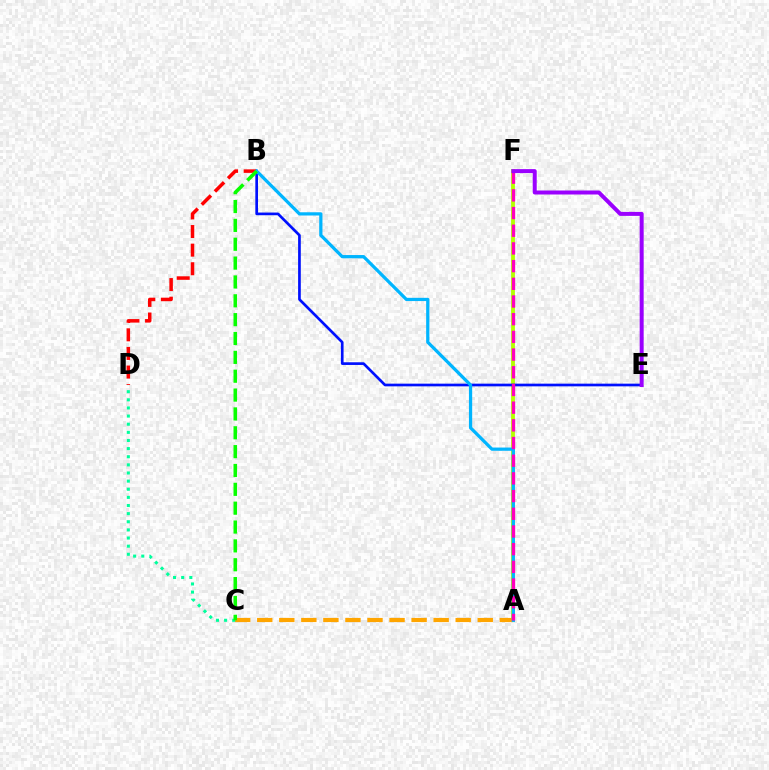{('B', 'D'): [{'color': '#ff0000', 'line_style': 'dashed', 'thickness': 2.53}], ('A', 'F'): [{'color': '#b3ff00', 'line_style': 'solid', 'thickness': 2.76}, {'color': '#ff00bd', 'line_style': 'dashed', 'thickness': 2.4}], ('A', 'C'): [{'color': '#ffa500', 'line_style': 'dashed', 'thickness': 3.0}], ('B', 'E'): [{'color': '#0010ff', 'line_style': 'solid', 'thickness': 1.93}], ('C', 'D'): [{'color': '#00ff9d', 'line_style': 'dotted', 'thickness': 2.21}], ('A', 'B'): [{'color': '#00b5ff', 'line_style': 'solid', 'thickness': 2.33}], ('E', 'F'): [{'color': '#9b00ff', 'line_style': 'solid', 'thickness': 2.87}], ('B', 'C'): [{'color': '#08ff00', 'line_style': 'dashed', 'thickness': 2.56}]}